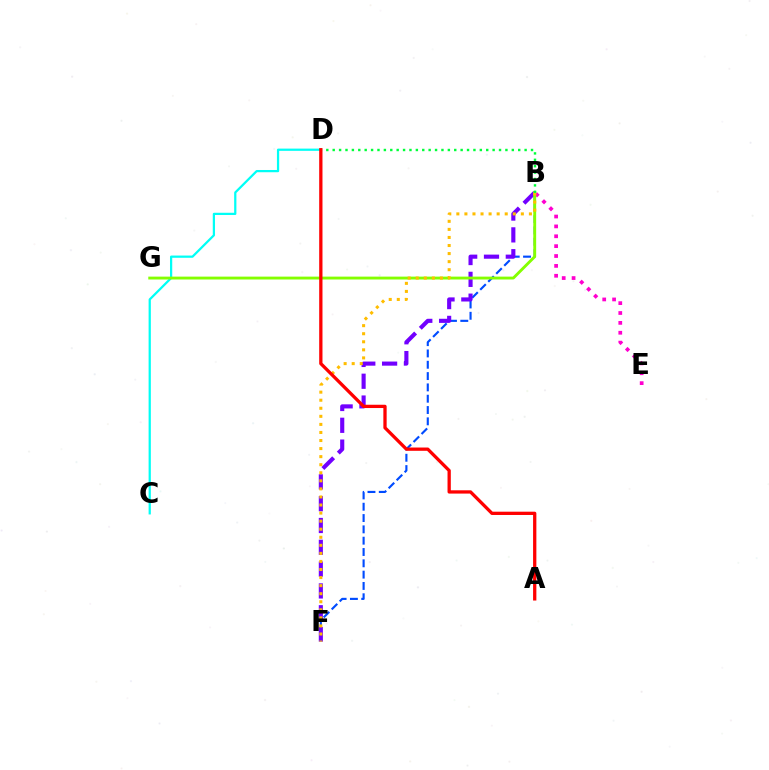{('B', 'E'): [{'color': '#ff00cf', 'line_style': 'dotted', 'thickness': 2.68}], ('B', 'F'): [{'color': '#004bff', 'line_style': 'dashed', 'thickness': 1.54}, {'color': '#7200ff', 'line_style': 'dashed', 'thickness': 2.96}, {'color': '#ffbd00', 'line_style': 'dotted', 'thickness': 2.19}], ('C', 'D'): [{'color': '#00fff6', 'line_style': 'solid', 'thickness': 1.61}], ('B', 'G'): [{'color': '#84ff00', 'line_style': 'solid', 'thickness': 2.06}], ('B', 'D'): [{'color': '#00ff39', 'line_style': 'dotted', 'thickness': 1.74}], ('A', 'D'): [{'color': '#ff0000', 'line_style': 'solid', 'thickness': 2.37}]}